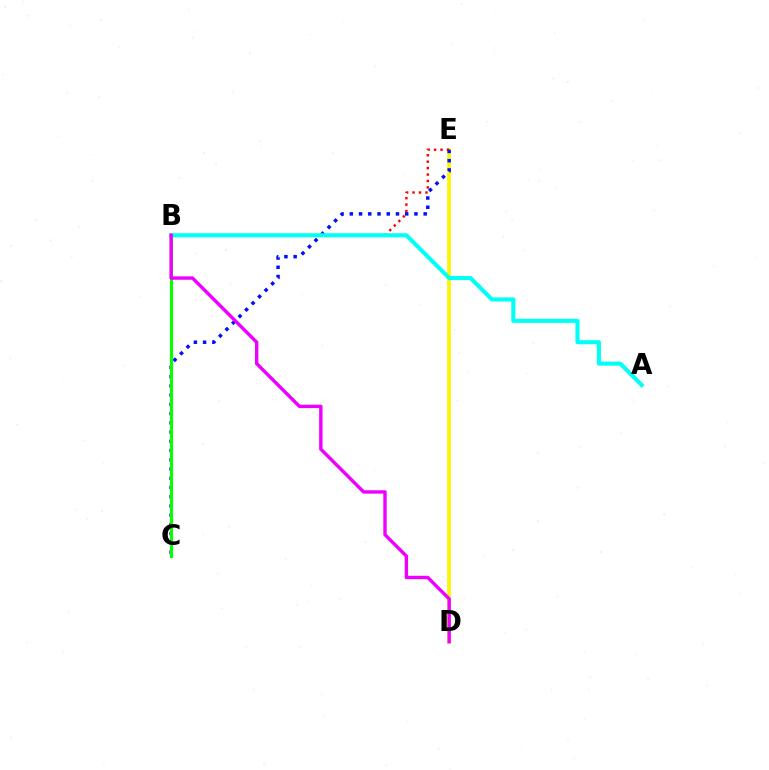{('D', 'E'): [{'color': '#fcf500', 'line_style': 'solid', 'thickness': 2.64}], ('B', 'E'): [{'color': '#ff0000', 'line_style': 'dotted', 'thickness': 1.75}], ('C', 'E'): [{'color': '#0010ff', 'line_style': 'dotted', 'thickness': 2.51}], ('B', 'C'): [{'color': '#08ff00', 'line_style': 'solid', 'thickness': 2.25}], ('A', 'B'): [{'color': '#00fff6', 'line_style': 'solid', 'thickness': 2.95}], ('B', 'D'): [{'color': '#ee00ff', 'line_style': 'solid', 'thickness': 2.44}]}